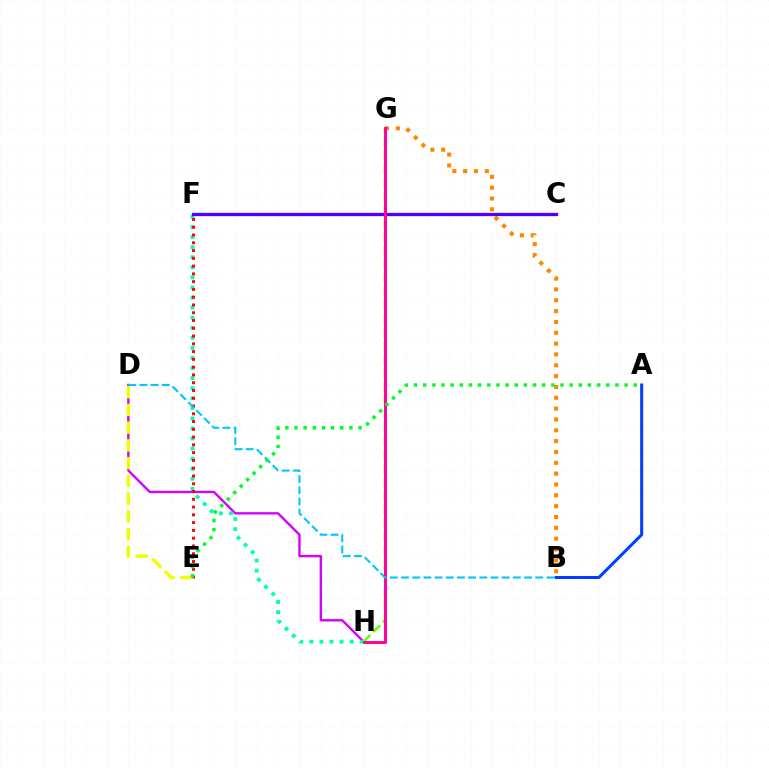{('D', 'H'): [{'color': '#d600ff', 'line_style': 'solid', 'thickness': 1.73}], ('A', 'B'): [{'color': '#003fff', 'line_style': 'solid', 'thickness': 2.18}], ('B', 'G'): [{'color': '#ff8800', 'line_style': 'dotted', 'thickness': 2.94}], ('F', 'H'): [{'color': '#00ffaf', 'line_style': 'dotted', 'thickness': 2.74}], ('G', 'H'): [{'color': '#66ff00', 'line_style': 'dashed', 'thickness': 1.85}, {'color': '#ff00a0', 'line_style': 'solid', 'thickness': 2.12}], ('C', 'F'): [{'color': '#4f00ff', 'line_style': 'solid', 'thickness': 2.37}], ('E', 'F'): [{'color': '#ff0000', 'line_style': 'dotted', 'thickness': 2.11}], ('D', 'E'): [{'color': '#eeff00', 'line_style': 'dashed', 'thickness': 2.41}], ('B', 'D'): [{'color': '#00c7ff', 'line_style': 'dashed', 'thickness': 1.52}], ('A', 'E'): [{'color': '#00ff27', 'line_style': 'dotted', 'thickness': 2.49}]}